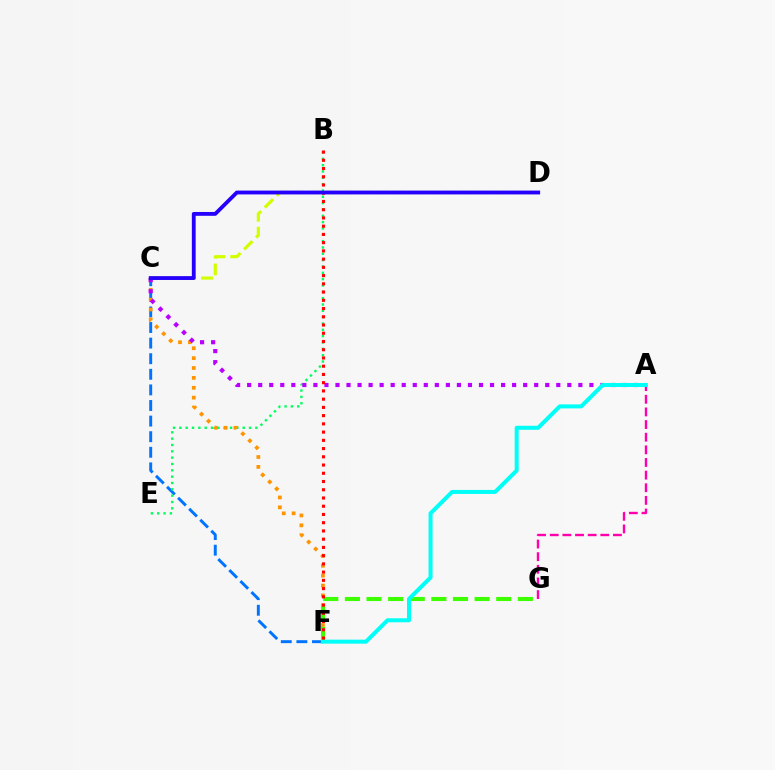{('C', 'F'): [{'color': '#0074ff', 'line_style': 'dashed', 'thickness': 2.12}, {'color': '#ff9400', 'line_style': 'dotted', 'thickness': 2.68}], ('B', 'E'): [{'color': '#00ff5c', 'line_style': 'dotted', 'thickness': 1.72}], ('C', 'D'): [{'color': '#d1ff00', 'line_style': 'dashed', 'thickness': 2.29}, {'color': '#2500ff', 'line_style': 'solid', 'thickness': 2.76}], ('A', 'C'): [{'color': '#b900ff', 'line_style': 'dotted', 'thickness': 3.0}], ('F', 'G'): [{'color': '#3dff00', 'line_style': 'dashed', 'thickness': 2.94}], ('A', 'G'): [{'color': '#ff00ac', 'line_style': 'dashed', 'thickness': 1.72}], ('A', 'F'): [{'color': '#00fff6', 'line_style': 'solid', 'thickness': 2.89}], ('B', 'F'): [{'color': '#ff0000', 'line_style': 'dotted', 'thickness': 2.24}]}